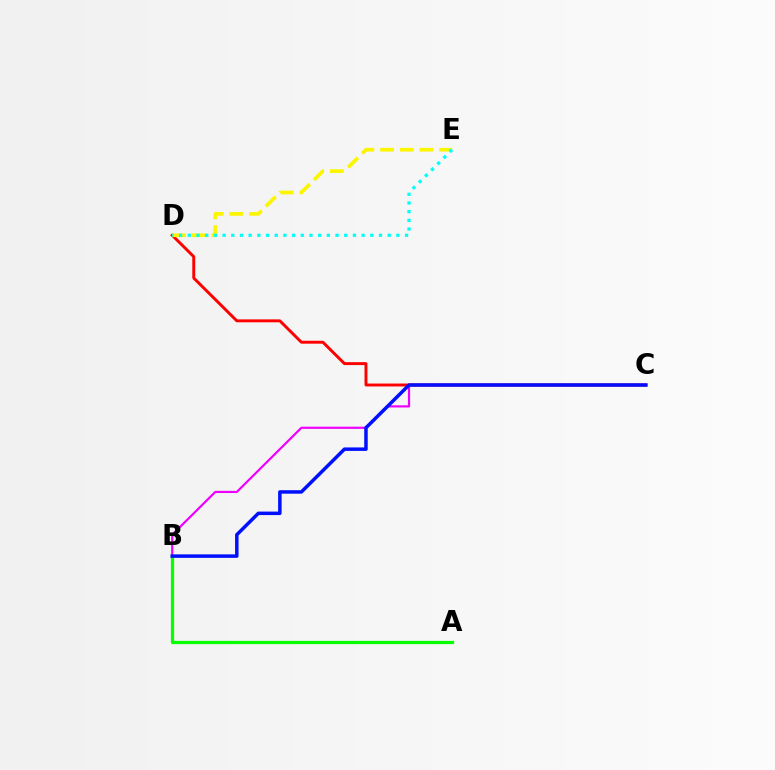{('C', 'D'): [{'color': '#ff0000', 'line_style': 'solid', 'thickness': 2.11}], ('B', 'C'): [{'color': '#ee00ff', 'line_style': 'solid', 'thickness': 1.57}, {'color': '#0010ff', 'line_style': 'solid', 'thickness': 2.52}], ('D', 'E'): [{'color': '#fcf500', 'line_style': 'dashed', 'thickness': 2.67}, {'color': '#00fff6', 'line_style': 'dotted', 'thickness': 2.36}], ('A', 'B'): [{'color': '#08ff00', 'line_style': 'solid', 'thickness': 2.35}]}